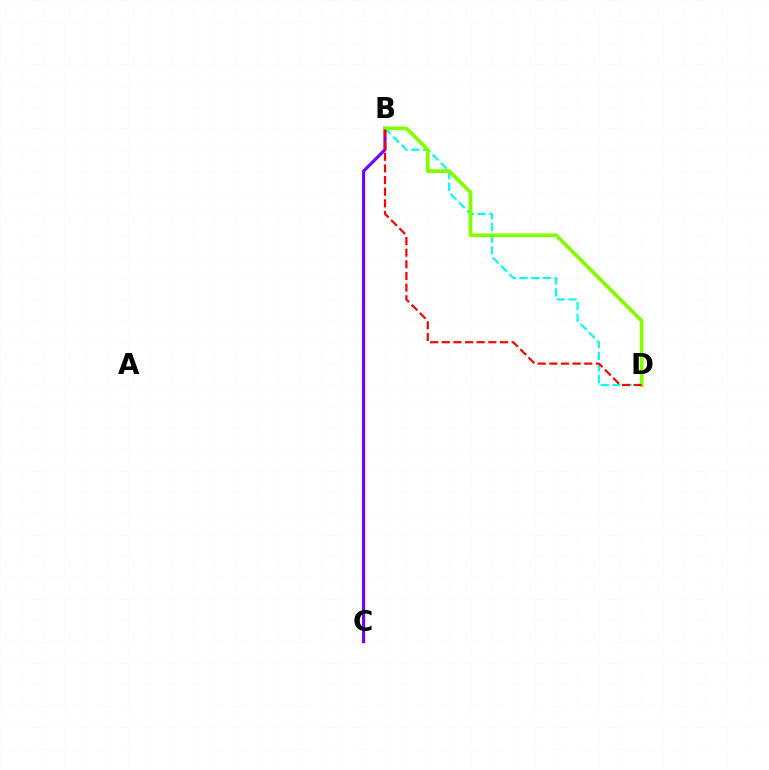{('B', 'D'): [{'color': '#00fff6', 'line_style': 'dashed', 'thickness': 1.59}, {'color': '#84ff00', 'line_style': 'solid', 'thickness': 2.69}, {'color': '#ff0000', 'line_style': 'dashed', 'thickness': 1.58}], ('B', 'C'): [{'color': '#7200ff', 'line_style': 'solid', 'thickness': 2.25}]}